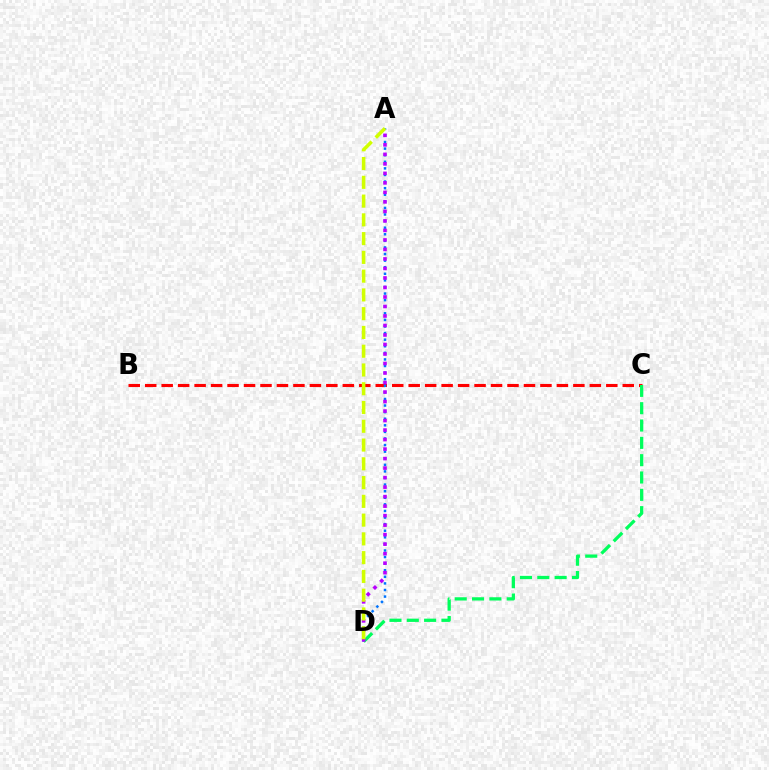{('B', 'C'): [{'color': '#ff0000', 'line_style': 'dashed', 'thickness': 2.24}], ('A', 'D'): [{'color': '#0074ff', 'line_style': 'dotted', 'thickness': 1.79}, {'color': '#b900ff', 'line_style': 'dotted', 'thickness': 2.58}, {'color': '#d1ff00', 'line_style': 'dashed', 'thickness': 2.55}], ('C', 'D'): [{'color': '#00ff5c', 'line_style': 'dashed', 'thickness': 2.35}]}